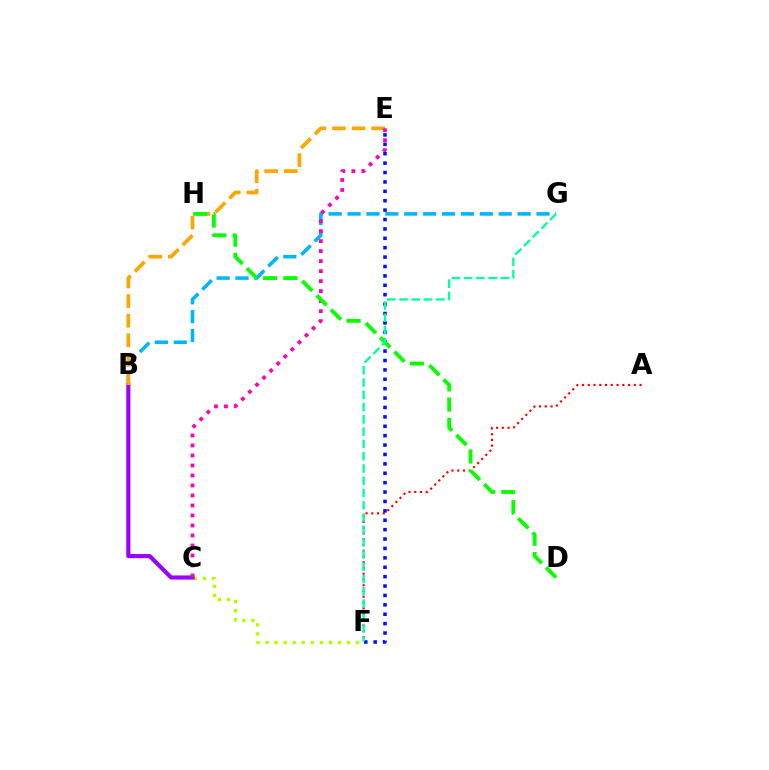{('C', 'F'): [{'color': '#b3ff00', 'line_style': 'dotted', 'thickness': 2.46}], ('B', 'G'): [{'color': '#00b5ff', 'line_style': 'dashed', 'thickness': 2.57}], ('B', 'C'): [{'color': '#9b00ff', 'line_style': 'solid', 'thickness': 2.97}], ('B', 'E'): [{'color': '#ffa500', 'line_style': 'dashed', 'thickness': 2.66}], ('C', 'E'): [{'color': '#ff00bd', 'line_style': 'dotted', 'thickness': 2.72}], ('A', 'F'): [{'color': '#ff0000', 'line_style': 'dotted', 'thickness': 1.56}], ('E', 'F'): [{'color': '#0010ff', 'line_style': 'dotted', 'thickness': 2.55}], ('D', 'H'): [{'color': '#08ff00', 'line_style': 'dashed', 'thickness': 2.75}], ('F', 'G'): [{'color': '#00ff9d', 'line_style': 'dashed', 'thickness': 1.67}]}